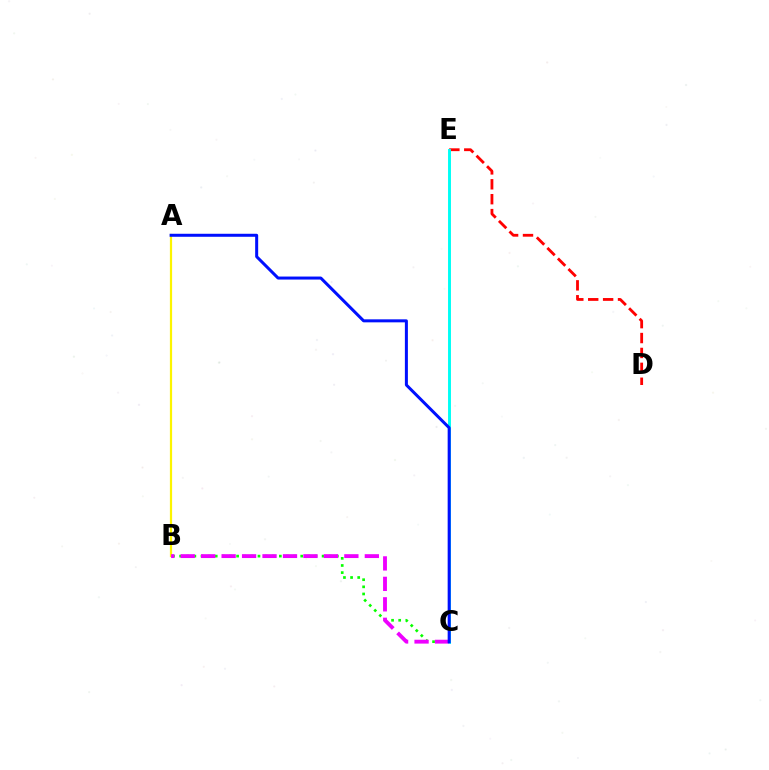{('B', 'C'): [{'color': '#08ff00', 'line_style': 'dotted', 'thickness': 1.94}, {'color': '#ee00ff', 'line_style': 'dashed', 'thickness': 2.78}], ('A', 'B'): [{'color': '#fcf500', 'line_style': 'solid', 'thickness': 1.59}], ('D', 'E'): [{'color': '#ff0000', 'line_style': 'dashed', 'thickness': 2.02}], ('C', 'E'): [{'color': '#00fff6', 'line_style': 'solid', 'thickness': 2.11}], ('A', 'C'): [{'color': '#0010ff', 'line_style': 'solid', 'thickness': 2.17}]}